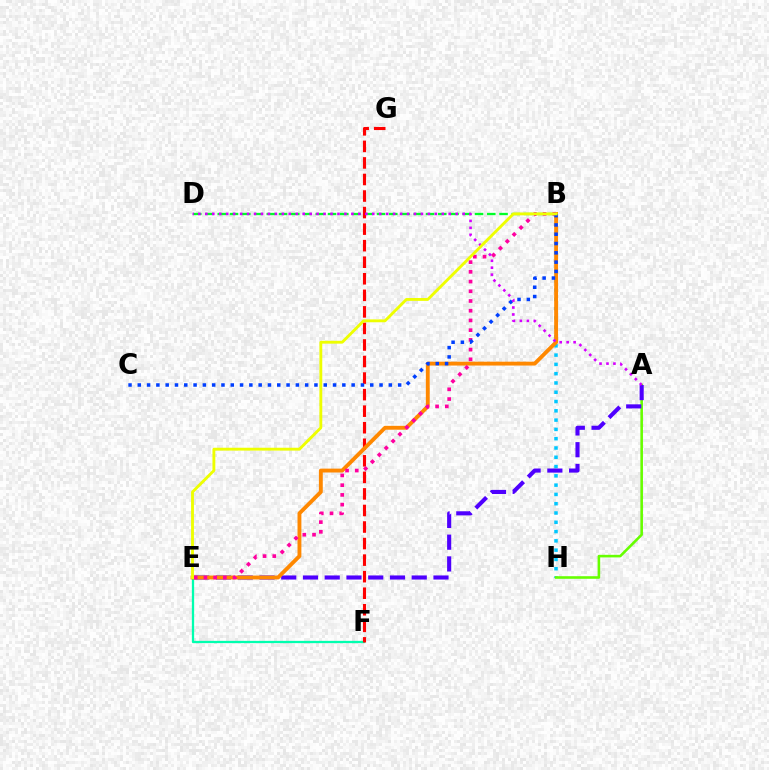{('E', 'F'): [{'color': '#00ffaf', 'line_style': 'solid', 'thickness': 1.65}], ('B', 'D'): [{'color': '#00ff27', 'line_style': 'dashed', 'thickness': 1.66}], ('B', 'H'): [{'color': '#00c7ff', 'line_style': 'dotted', 'thickness': 2.52}], ('F', 'G'): [{'color': '#ff0000', 'line_style': 'dashed', 'thickness': 2.25}], ('A', 'H'): [{'color': '#66ff00', 'line_style': 'solid', 'thickness': 1.87}], ('A', 'E'): [{'color': '#4f00ff', 'line_style': 'dashed', 'thickness': 2.95}], ('B', 'E'): [{'color': '#ff8800', 'line_style': 'solid', 'thickness': 2.79}, {'color': '#ff00a0', 'line_style': 'dotted', 'thickness': 2.64}, {'color': '#eeff00', 'line_style': 'solid', 'thickness': 2.06}], ('B', 'C'): [{'color': '#003fff', 'line_style': 'dotted', 'thickness': 2.53}], ('A', 'D'): [{'color': '#d600ff', 'line_style': 'dotted', 'thickness': 1.89}]}